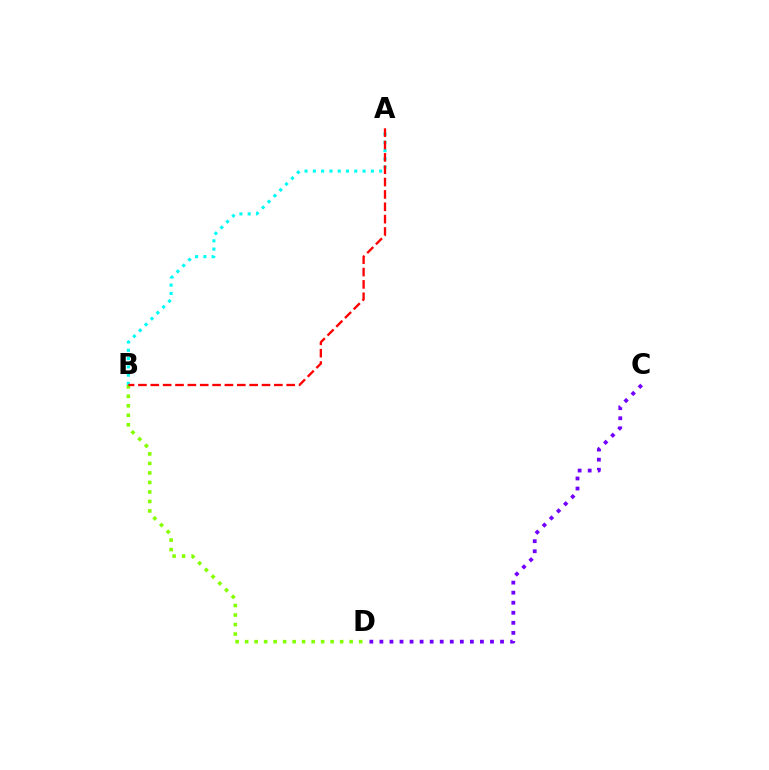{('C', 'D'): [{'color': '#7200ff', 'line_style': 'dotted', 'thickness': 2.73}], ('A', 'B'): [{'color': '#00fff6', 'line_style': 'dotted', 'thickness': 2.25}, {'color': '#ff0000', 'line_style': 'dashed', 'thickness': 1.68}], ('B', 'D'): [{'color': '#84ff00', 'line_style': 'dotted', 'thickness': 2.58}]}